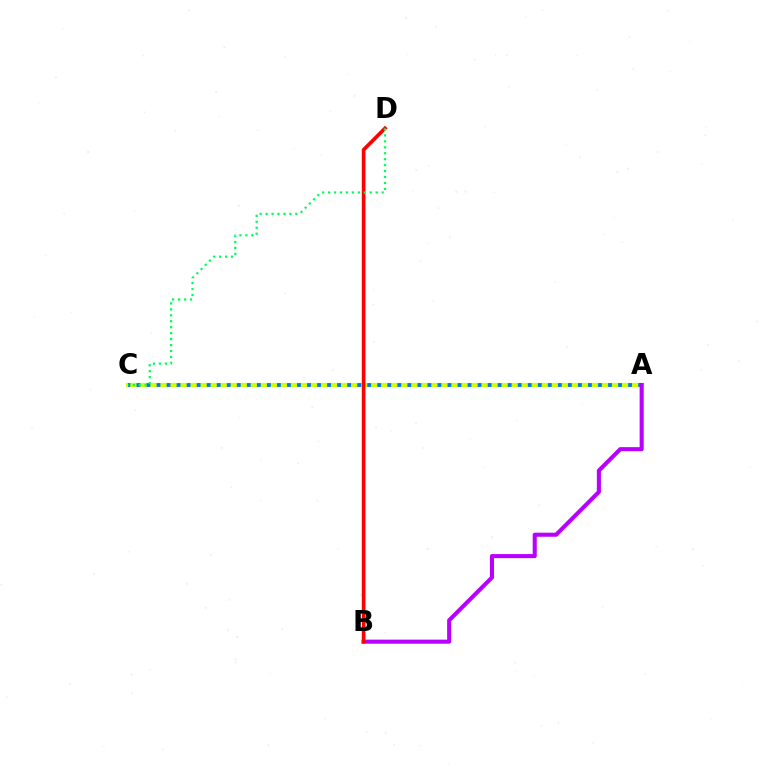{('A', 'C'): [{'color': '#d1ff00', 'line_style': 'solid', 'thickness': 3.0}, {'color': '#0074ff', 'line_style': 'dotted', 'thickness': 2.73}], ('A', 'B'): [{'color': '#b900ff', 'line_style': 'solid', 'thickness': 2.94}], ('B', 'D'): [{'color': '#ff0000', 'line_style': 'solid', 'thickness': 2.62}], ('C', 'D'): [{'color': '#00ff5c', 'line_style': 'dotted', 'thickness': 1.62}]}